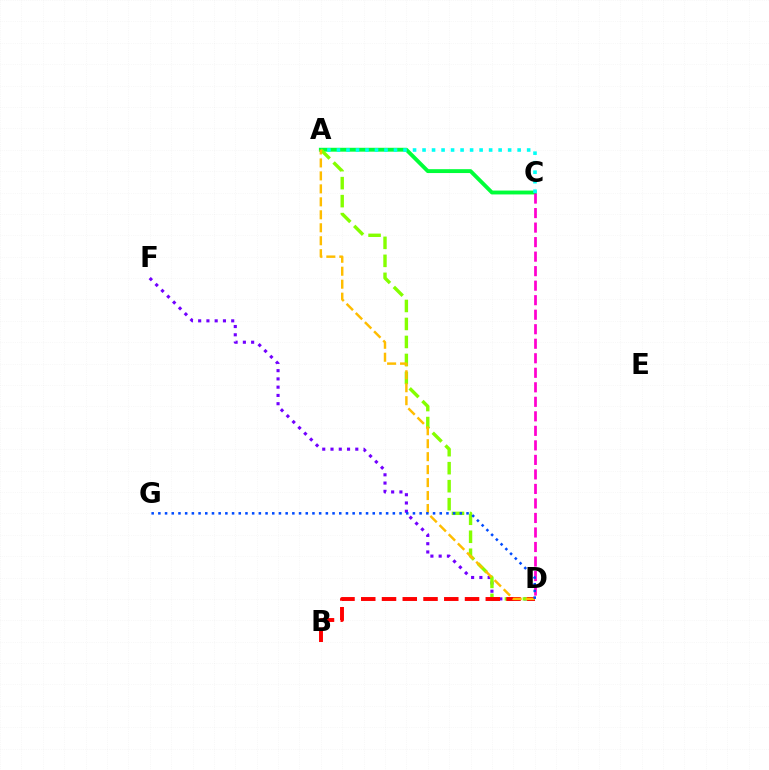{('A', 'C'): [{'color': '#00ff39', 'line_style': 'solid', 'thickness': 2.79}, {'color': '#00fff6', 'line_style': 'dotted', 'thickness': 2.58}], ('D', 'F'): [{'color': '#7200ff', 'line_style': 'dotted', 'thickness': 2.24}], ('A', 'D'): [{'color': '#84ff00', 'line_style': 'dashed', 'thickness': 2.44}, {'color': '#ffbd00', 'line_style': 'dashed', 'thickness': 1.76}], ('B', 'D'): [{'color': '#ff0000', 'line_style': 'dashed', 'thickness': 2.82}], ('C', 'D'): [{'color': '#ff00cf', 'line_style': 'dashed', 'thickness': 1.97}], ('D', 'G'): [{'color': '#004bff', 'line_style': 'dotted', 'thickness': 1.82}]}